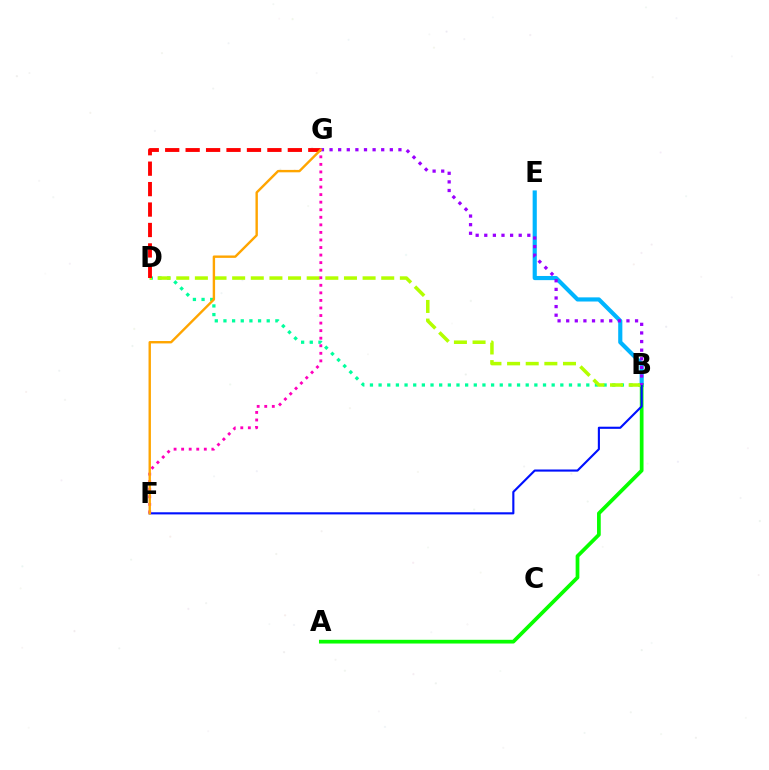{('B', 'D'): [{'color': '#00ff9d', 'line_style': 'dotted', 'thickness': 2.35}, {'color': '#b3ff00', 'line_style': 'dashed', 'thickness': 2.53}], ('B', 'E'): [{'color': '#00b5ff', 'line_style': 'solid', 'thickness': 2.99}], ('A', 'B'): [{'color': '#08ff00', 'line_style': 'solid', 'thickness': 2.68}], ('B', 'F'): [{'color': '#0010ff', 'line_style': 'solid', 'thickness': 1.53}], ('D', 'G'): [{'color': '#ff0000', 'line_style': 'dashed', 'thickness': 2.78}], ('F', 'G'): [{'color': '#ff00bd', 'line_style': 'dotted', 'thickness': 2.05}, {'color': '#ffa500', 'line_style': 'solid', 'thickness': 1.73}], ('B', 'G'): [{'color': '#9b00ff', 'line_style': 'dotted', 'thickness': 2.34}]}